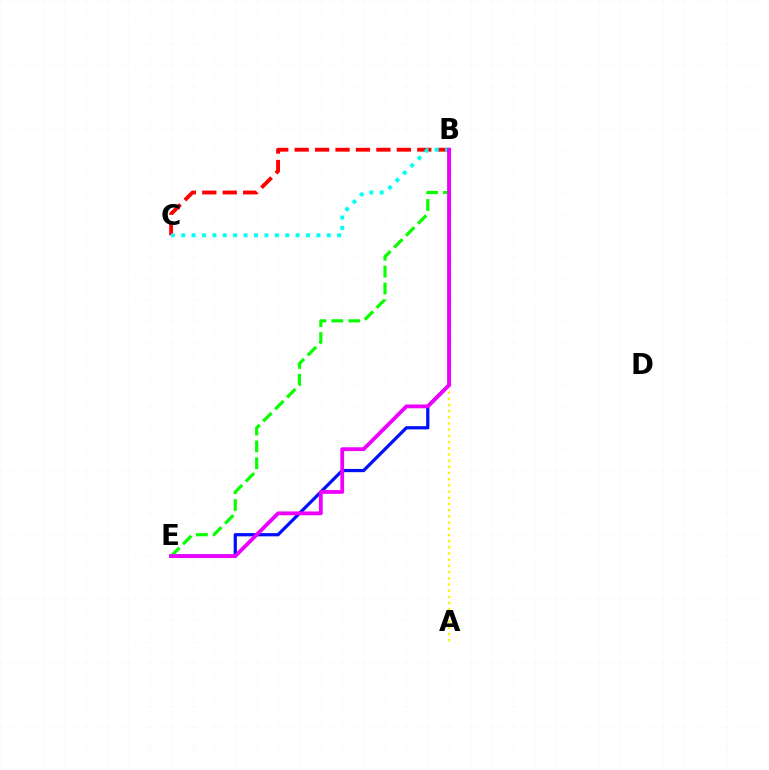{('A', 'B'): [{'color': '#fcf500', 'line_style': 'dotted', 'thickness': 1.68}], ('B', 'C'): [{'color': '#ff0000', 'line_style': 'dashed', 'thickness': 2.78}, {'color': '#00fff6', 'line_style': 'dotted', 'thickness': 2.83}], ('B', 'E'): [{'color': '#0010ff', 'line_style': 'solid', 'thickness': 2.33}, {'color': '#08ff00', 'line_style': 'dashed', 'thickness': 2.29}, {'color': '#ee00ff', 'line_style': 'solid', 'thickness': 2.74}]}